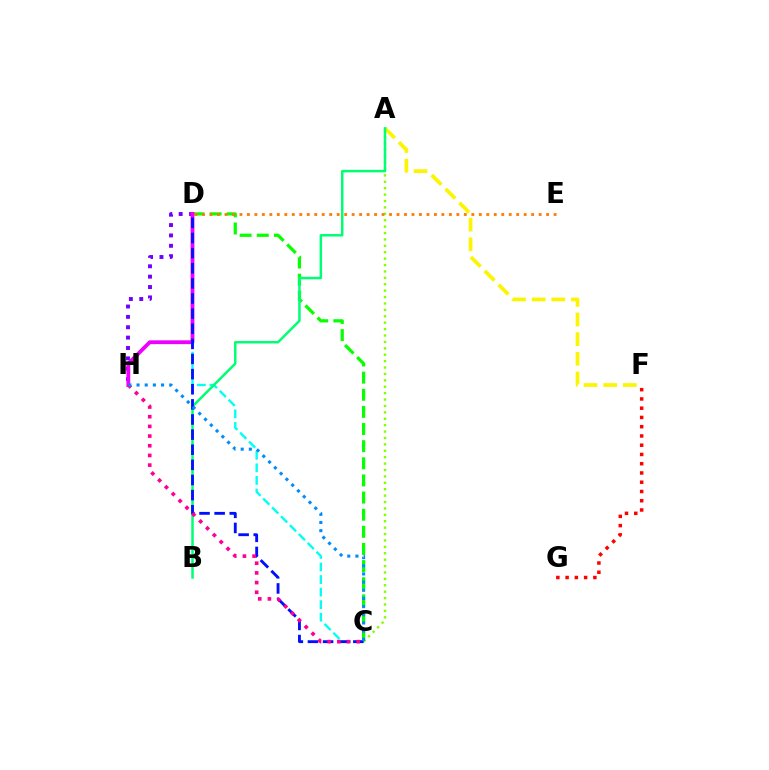{('D', 'H'): [{'color': '#7200ff', 'line_style': 'dotted', 'thickness': 2.82}, {'color': '#ee00ff', 'line_style': 'solid', 'thickness': 2.74}], ('A', 'F'): [{'color': '#fcf500', 'line_style': 'dashed', 'thickness': 2.67}], ('C', 'D'): [{'color': '#00fff6', 'line_style': 'dashed', 'thickness': 1.71}, {'color': '#08ff00', 'line_style': 'dashed', 'thickness': 2.33}, {'color': '#0010ff', 'line_style': 'dashed', 'thickness': 2.05}], ('A', 'C'): [{'color': '#84ff00', 'line_style': 'dotted', 'thickness': 1.74}], ('A', 'B'): [{'color': '#00ff74', 'line_style': 'solid', 'thickness': 1.79}], ('F', 'G'): [{'color': '#ff0000', 'line_style': 'dotted', 'thickness': 2.51}], ('D', 'E'): [{'color': '#ff7c00', 'line_style': 'dotted', 'thickness': 2.03}], ('C', 'H'): [{'color': '#ff0094', 'line_style': 'dotted', 'thickness': 2.63}, {'color': '#008cff', 'line_style': 'dotted', 'thickness': 2.22}]}